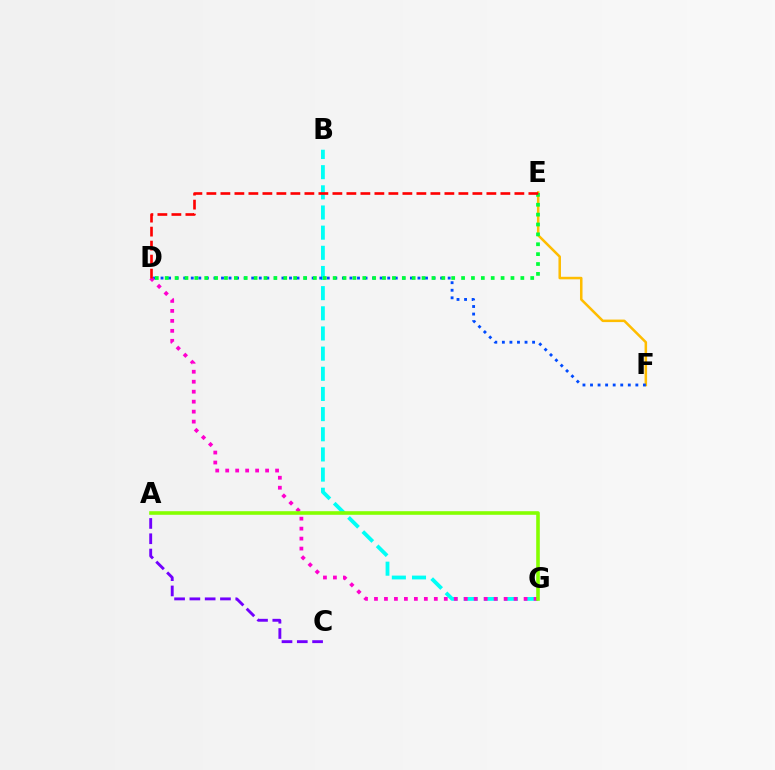{('A', 'C'): [{'color': '#7200ff', 'line_style': 'dashed', 'thickness': 2.08}], ('B', 'G'): [{'color': '#00fff6', 'line_style': 'dashed', 'thickness': 2.74}], ('E', 'F'): [{'color': '#ffbd00', 'line_style': 'solid', 'thickness': 1.82}], ('D', 'F'): [{'color': '#004bff', 'line_style': 'dotted', 'thickness': 2.05}], ('D', 'G'): [{'color': '#ff00cf', 'line_style': 'dotted', 'thickness': 2.71}], ('D', 'E'): [{'color': '#00ff39', 'line_style': 'dotted', 'thickness': 2.68}, {'color': '#ff0000', 'line_style': 'dashed', 'thickness': 1.9}], ('A', 'G'): [{'color': '#84ff00', 'line_style': 'solid', 'thickness': 2.59}]}